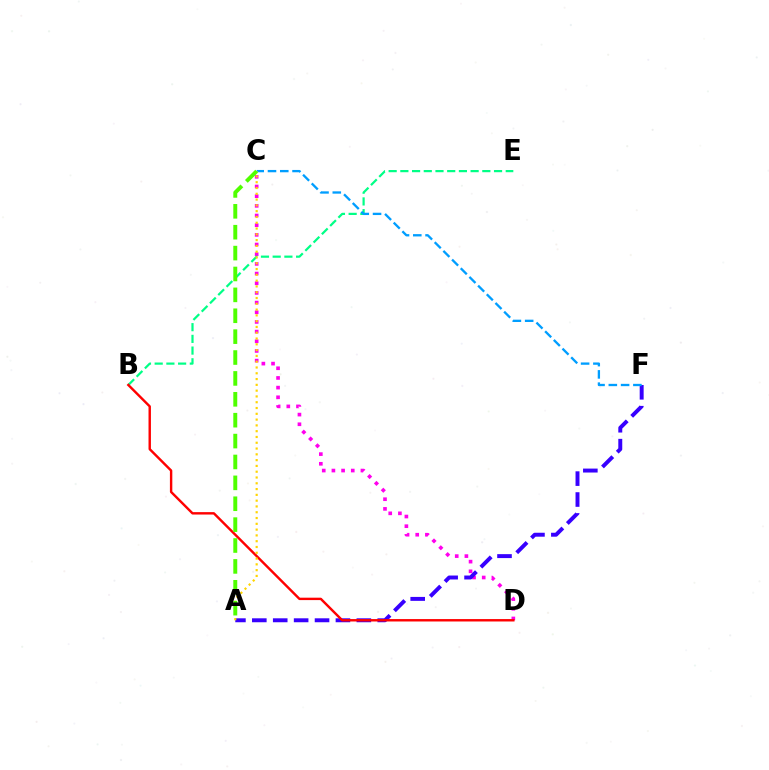{('C', 'D'): [{'color': '#ff00ed', 'line_style': 'dotted', 'thickness': 2.63}], ('A', 'F'): [{'color': '#3700ff', 'line_style': 'dashed', 'thickness': 2.84}], ('B', 'E'): [{'color': '#00ff86', 'line_style': 'dashed', 'thickness': 1.59}], ('B', 'D'): [{'color': '#ff0000', 'line_style': 'solid', 'thickness': 1.74}], ('C', 'F'): [{'color': '#009eff', 'line_style': 'dashed', 'thickness': 1.67}], ('A', 'C'): [{'color': '#ffd500', 'line_style': 'dotted', 'thickness': 1.57}, {'color': '#4fff00', 'line_style': 'dashed', 'thickness': 2.84}]}